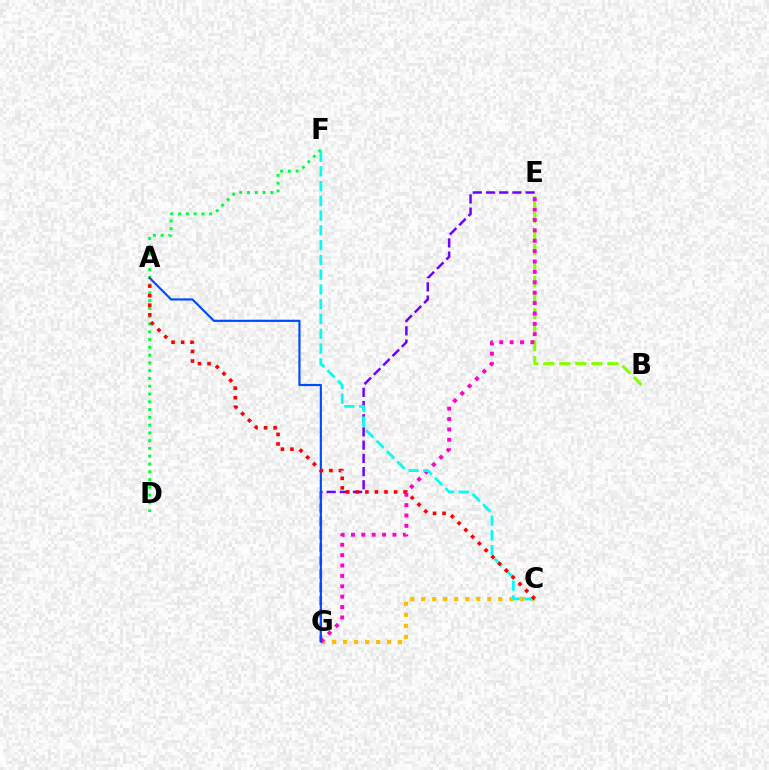{('B', 'E'): [{'color': '#84ff00', 'line_style': 'dashed', 'thickness': 2.18}], ('C', 'G'): [{'color': '#ffbd00', 'line_style': 'dotted', 'thickness': 2.99}], ('E', 'G'): [{'color': '#7200ff', 'line_style': 'dashed', 'thickness': 1.79}, {'color': '#ff00cf', 'line_style': 'dotted', 'thickness': 2.82}], ('D', 'F'): [{'color': '#00ff39', 'line_style': 'dotted', 'thickness': 2.11}], ('C', 'F'): [{'color': '#00fff6', 'line_style': 'dashed', 'thickness': 2.01}], ('A', 'G'): [{'color': '#004bff', 'line_style': 'solid', 'thickness': 1.55}], ('A', 'C'): [{'color': '#ff0000', 'line_style': 'dotted', 'thickness': 2.6}]}